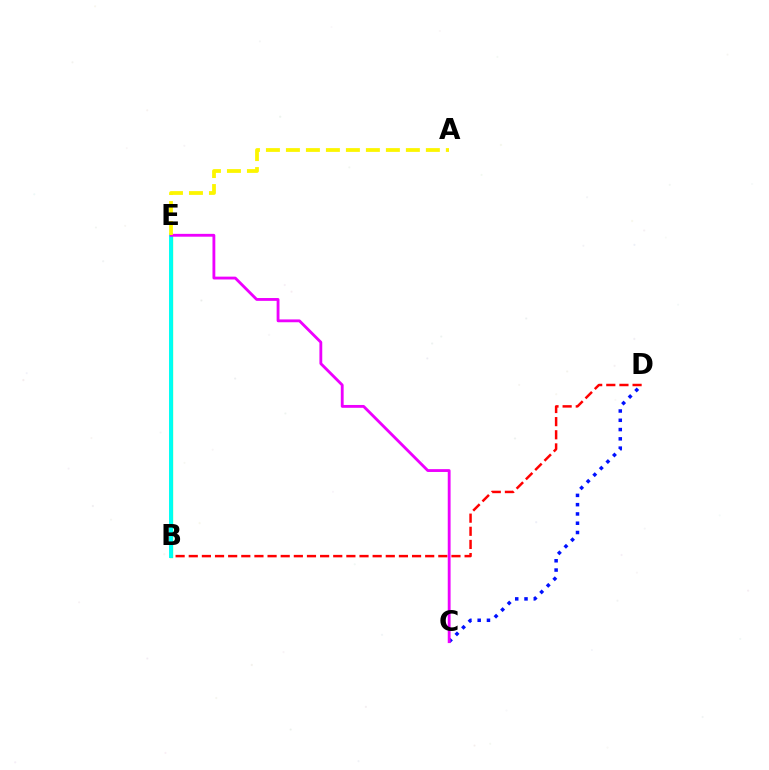{('B', 'E'): [{'color': '#08ff00', 'line_style': 'solid', 'thickness': 2.32}, {'color': '#00fff6', 'line_style': 'solid', 'thickness': 2.83}], ('C', 'D'): [{'color': '#0010ff', 'line_style': 'dotted', 'thickness': 2.52}], ('B', 'D'): [{'color': '#ff0000', 'line_style': 'dashed', 'thickness': 1.78}], ('C', 'E'): [{'color': '#ee00ff', 'line_style': 'solid', 'thickness': 2.04}], ('A', 'E'): [{'color': '#fcf500', 'line_style': 'dashed', 'thickness': 2.72}]}